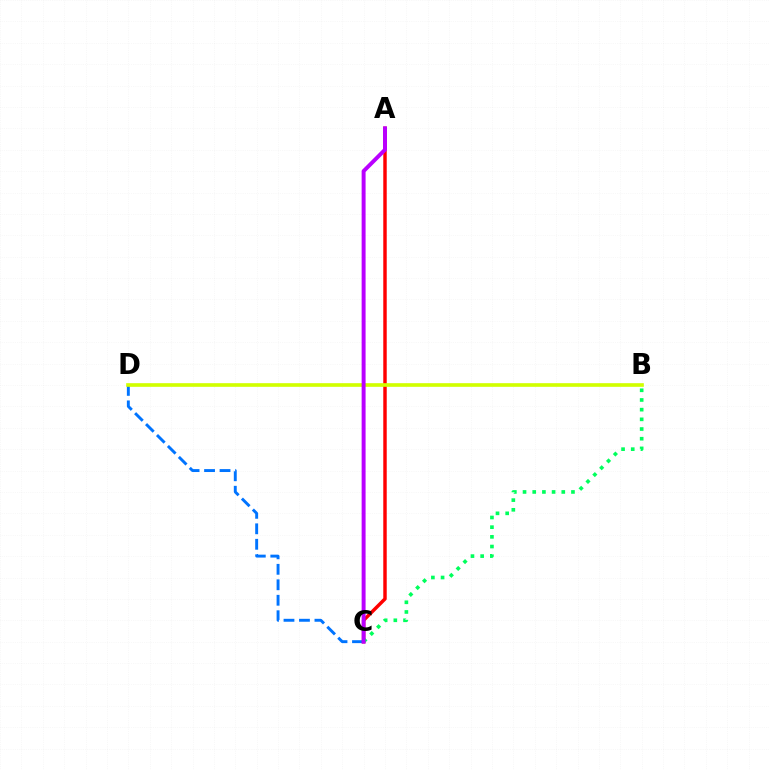{('C', 'D'): [{'color': '#0074ff', 'line_style': 'dashed', 'thickness': 2.1}], ('A', 'C'): [{'color': '#ff0000', 'line_style': 'solid', 'thickness': 2.49}, {'color': '#b900ff', 'line_style': 'solid', 'thickness': 2.84}], ('B', 'C'): [{'color': '#00ff5c', 'line_style': 'dotted', 'thickness': 2.63}], ('B', 'D'): [{'color': '#d1ff00', 'line_style': 'solid', 'thickness': 2.63}]}